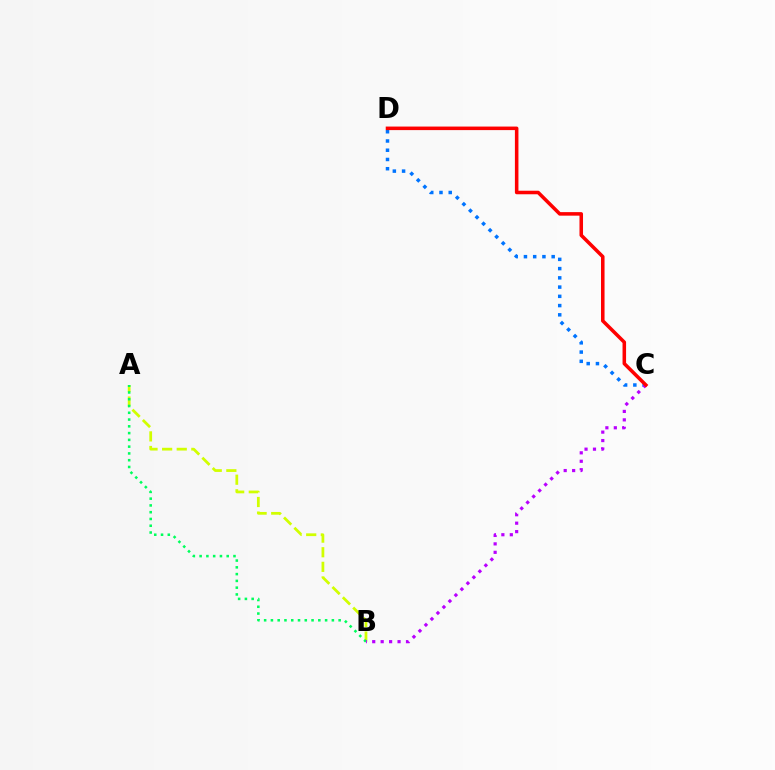{('A', 'B'): [{'color': '#d1ff00', 'line_style': 'dashed', 'thickness': 1.98}, {'color': '#00ff5c', 'line_style': 'dotted', 'thickness': 1.84}], ('C', 'D'): [{'color': '#0074ff', 'line_style': 'dotted', 'thickness': 2.51}, {'color': '#ff0000', 'line_style': 'solid', 'thickness': 2.55}], ('B', 'C'): [{'color': '#b900ff', 'line_style': 'dotted', 'thickness': 2.29}]}